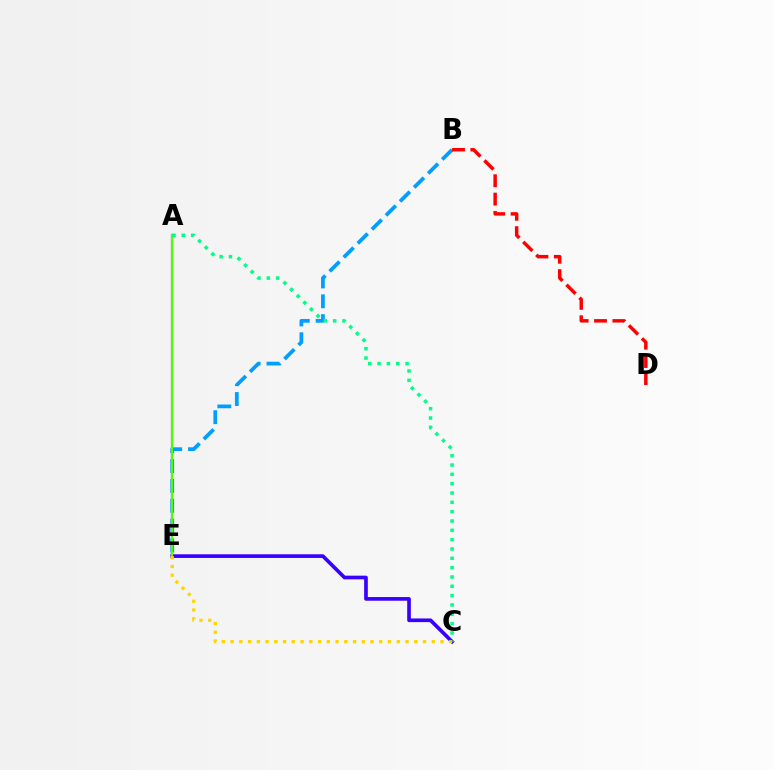{('A', 'E'): [{'color': '#ff00ed', 'line_style': 'solid', 'thickness': 1.55}, {'color': '#4fff00', 'line_style': 'solid', 'thickness': 1.55}], ('B', 'E'): [{'color': '#009eff', 'line_style': 'dashed', 'thickness': 2.7}], ('C', 'E'): [{'color': '#3700ff', 'line_style': 'solid', 'thickness': 2.64}, {'color': '#ffd500', 'line_style': 'dotted', 'thickness': 2.38}], ('B', 'D'): [{'color': '#ff0000', 'line_style': 'dashed', 'thickness': 2.49}], ('A', 'C'): [{'color': '#00ff86', 'line_style': 'dotted', 'thickness': 2.53}]}